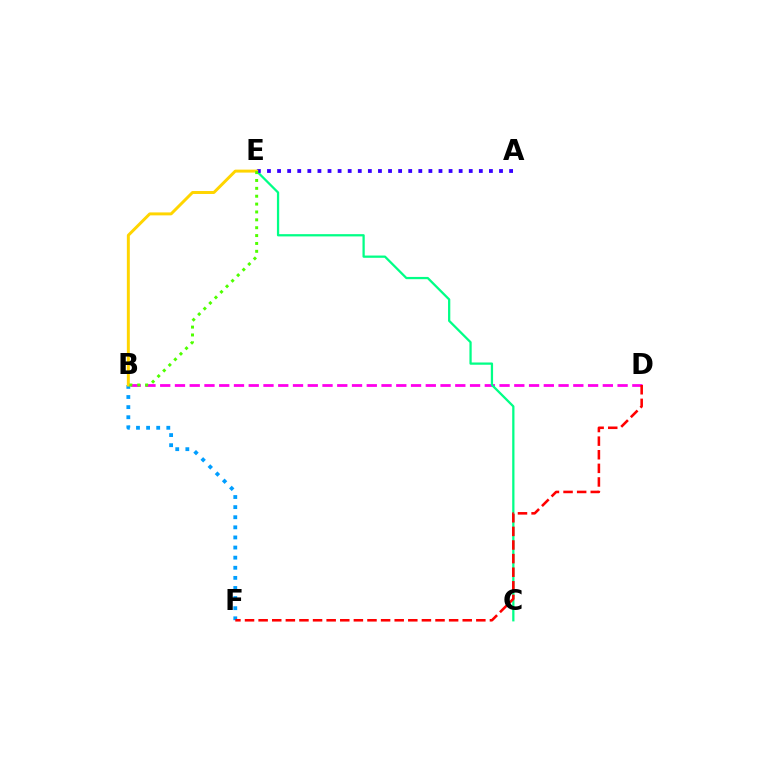{('B', 'D'): [{'color': '#ff00ed', 'line_style': 'dashed', 'thickness': 2.0}], ('B', 'F'): [{'color': '#009eff', 'line_style': 'dotted', 'thickness': 2.75}], ('C', 'E'): [{'color': '#00ff86', 'line_style': 'solid', 'thickness': 1.63}], ('A', 'E'): [{'color': '#3700ff', 'line_style': 'dotted', 'thickness': 2.74}], ('B', 'E'): [{'color': '#ffd500', 'line_style': 'solid', 'thickness': 2.13}, {'color': '#4fff00', 'line_style': 'dotted', 'thickness': 2.14}], ('D', 'F'): [{'color': '#ff0000', 'line_style': 'dashed', 'thickness': 1.85}]}